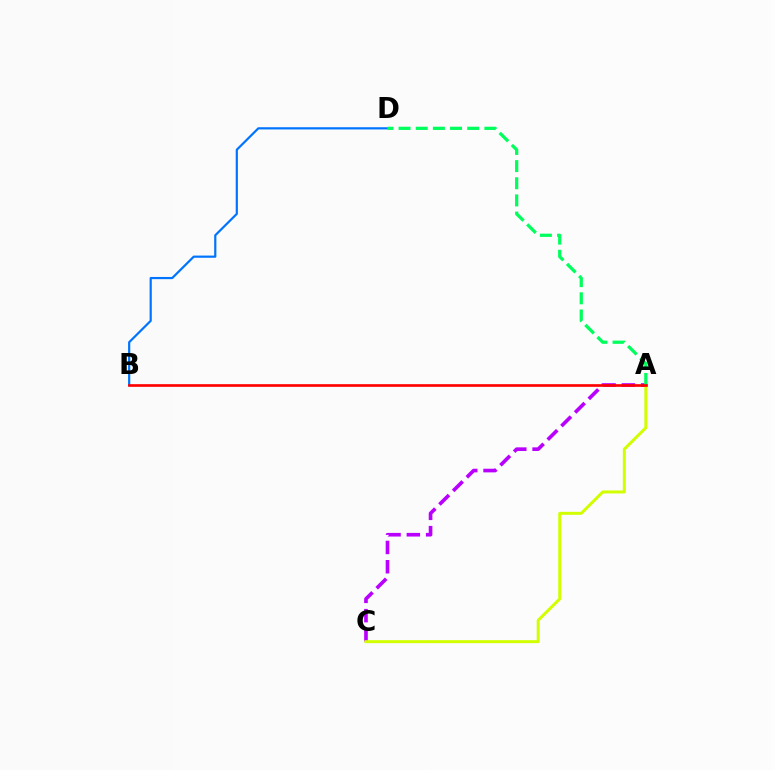{('A', 'C'): [{'color': '#b900ff', 'line_style': 'dashed', 'thickness': 2.62}, {'color': '#d1ff00', 'line_style': 'solid', 'thickness': 2.15}], ('B', 'D'): [{'color': '#0074ff', 'line_style': 'solid', 'thickness': 1.58}], ('A', 'D'): [{'color': '#00ff5c', 'line_style': 'dashed', 'thickness': 2.33}], ('A', 'B'): [{'color': '#ff0000', 'line_style': 'solid', 'thickness': 1.93}]}